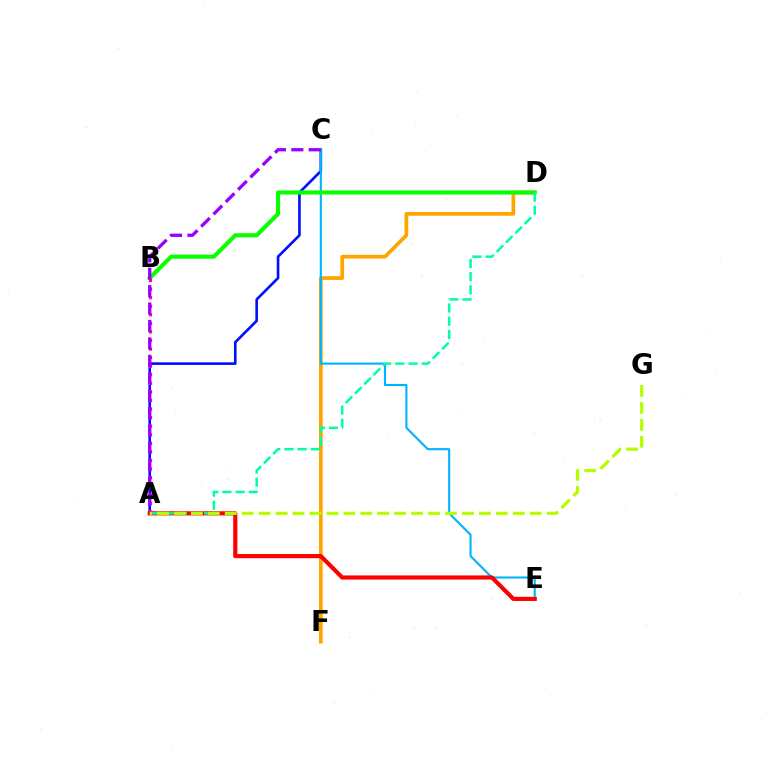{('A', 'C'): [{'color': '#0010ff', 'line_style': 'solid', 'thickness': 1.9}, {'color': '#9b00ff', 'line_style': 'dashed', 'thickness': 2.37}], ('D', 'F'): [{'color': '#ffa500', 'line_style': 'solid', 'thickness': 2.68}], ('C', 'E'): [{'color': '#00b5ff', 'line_style': 'solid', 'thickness': 1.54}], ('B', 'D'): [{'color': '#08ff00', 'line_style': 'solid', 'thickness': 2.96}], ('A', 'B'): [{'color': '#ff00bd', 'line_style': 'dotted', 'thickness': 2.33}], ('A', 'E'): [{'color': '#ff0000', 'line_style': 'solid', 'thickness': 3.0}], ('A', 'D'): [{'color': '#00ff9d', 'line_style': 'dashed', 'thickness': 1.79}], ('A', 'G'): [{'color': '#b3ff00', 'line_style': 'dashed', 'thickness': 2.3}]}